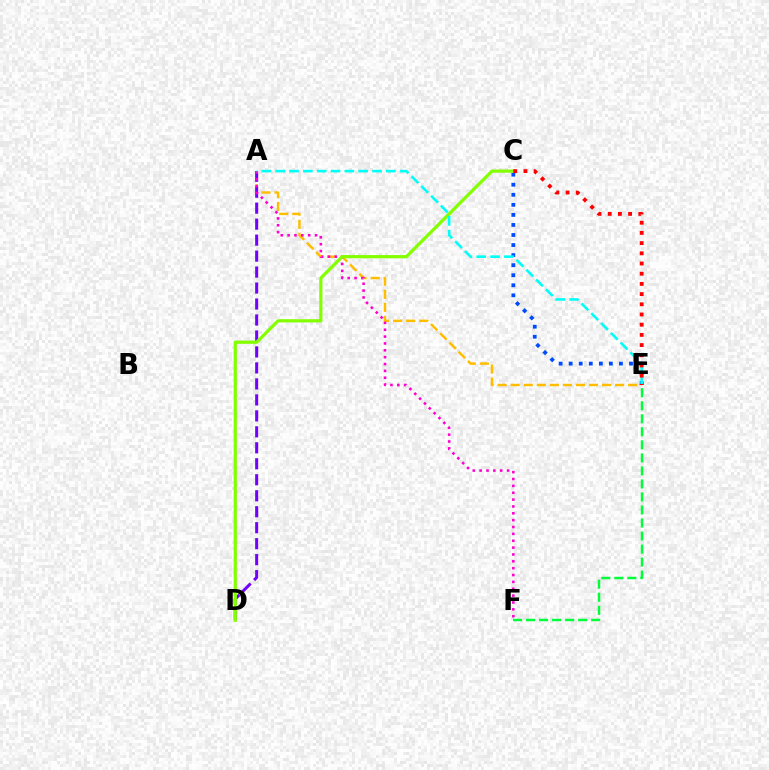{('A', 'E'): [{'color': '#ffbd00', 'line_style': 'dashed', 'thickness': 1.77}, {'color': '#00fff6', 'line_style': 'dashed', 'thickness': 1.88}], ('A', 'D'): [{'color': '#7200ff', 'line_style': 'dashed', 'thickness': 2.17}], ('A', 'F'): [{'color': '#ff00cf', 'line_style': 'dotted', 'thickness': 1.86}], ('C', 'E'): [{'color': '#004bff', 'line_style': 'dotted', 'thickness': 2.73}, {'color': '#ff0000', 'line_style': 'dotted', 'thickness': 2.77}], ('C', 'D'): [{'color': '#84ff00', 'line_style': 'solid', 'thickness': 2.32}], ('E', 'F'): [{'color': '#00ff39', 'line_style': 'dashed', 'thickness': 1.77}]}